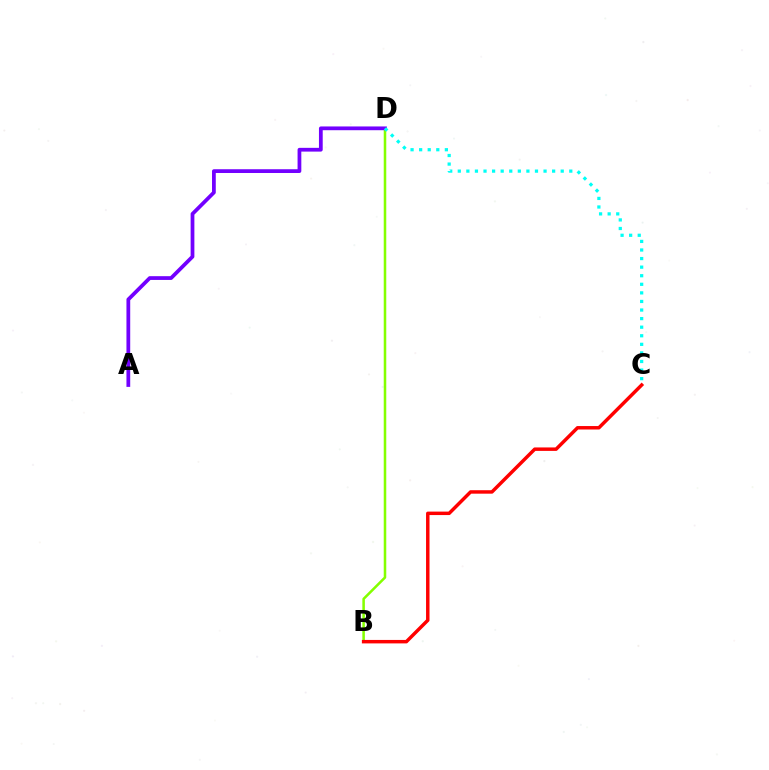{('B', 'D'): [{'color': '#84ff00', 'line_style': 'solid', 'thickness': 1.83}], ('A', 'D'): [{'color': '#7200ff', 'line_style': 'solid', 'thickness': 2.71}], ('C', 'D'): [{'color': '#00fff6', 'line_style': 'dotted', 'thickness': 2.33}], ('B', 'C'): [{'color': '#ff0000', 'line_style': 'solid', 'thickness': 2.49}]}